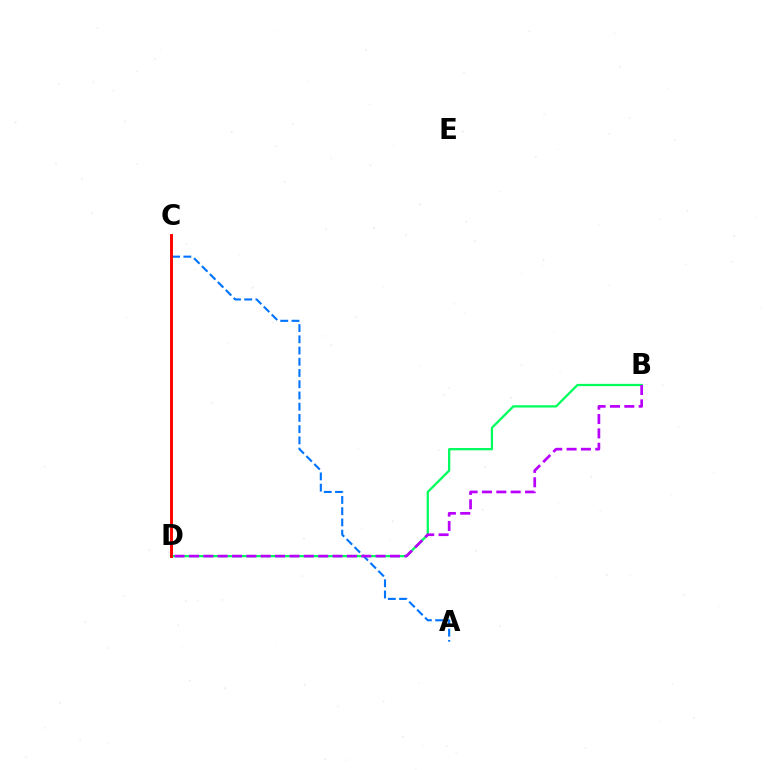{('A', 'C'): [{'color': '#0074ff', 'line_style': 'dashed', 'thickness': 1.53}], ('C', 'D'): [{'color': '#d1ff00', 'line_style': 'solid', 'thickness': 1.83}, {'color': '#ff0000', 'line_style': 'solid', 'thickness': 2.09}], ('B', 'D'): [{'color': '#00ff5c', 'line_style': 'solid', 'thickness': 1.63}, {'color': '#b900ff', 'line_style': 'dashed', 'thickness': 1.95}]}